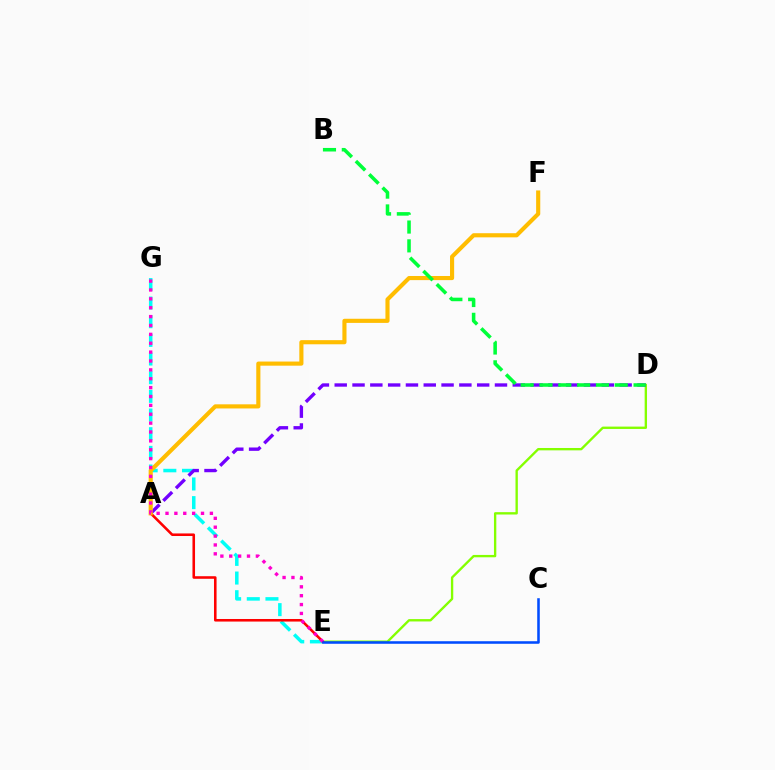{('E', 'G'): [{'color': '#00fff6', 'line_style': 'dashed', 'thickness': 2.54}, {'color': '#ff00cf', 'line_style': 'dotted', 'thickness': 2.41}], ('D', 'E'): [{'color': '#84ff00', 'line_style': 'solid', 'thickness': 1.7}], ('A', 'D'): [{'color': '#7200ff', 'line_style': 'dashed', 'thickness': 2.42}], ('A', 'E'): [{'color': '#ff0000', 'line_style': 'solid', 'thickness': 1.85}], ('A', 'F'): [{'color': '#ffbd00', 'line_style': 'solid', 'thickness': 2.97}], ('B', 'D'): [{'color': '#00ff39', 'line_style': 'dashed', 'thickness': 2.56}], ('C', 'E'): [{'color': '#004bff', 'line_style': 'solid', 'thickness': 1.84}]}